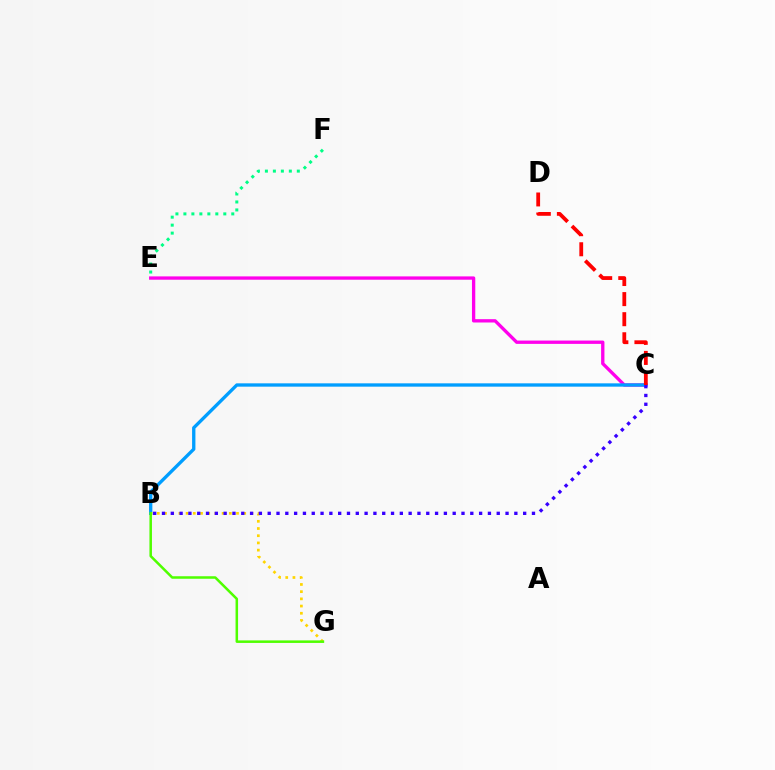{('C', 'E'): [{'color': '#ff00ed', 'line_style': 'solid', 'thickness': 2.39}], ('B', 'C'): [{'color': '#009eff', 'line_style': 'solid', 'thickness': 2.39}, {'color': '#3700ff', 'line_style': 'dotted', 'thickness': 2.39}], ('C', 'D'): [{'color': '#ff0000', 'line_style': 'dashed', 'thickness': 2.73}], ('E', 'F'): [{'color': '#00ff86', 'line_style': 'dotted', 'thickness': 2.17}], ('B', 'G'): [{'color': '#ffd500', 'line_style': 'dotted', 'thickness': 1.96}, {'color': '#4fff00', 'line_style': 'solid', 'thickness': 1.82}]}